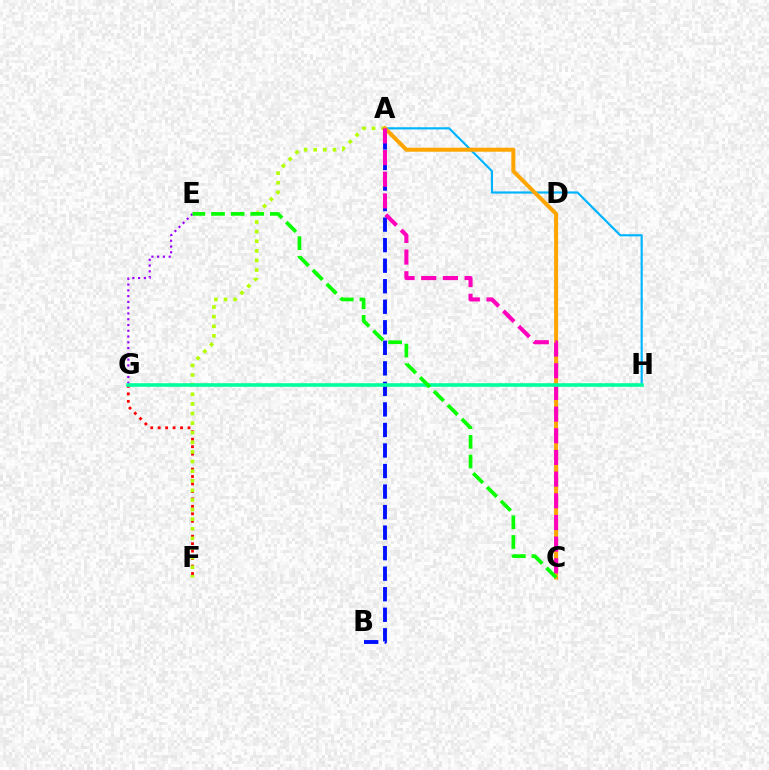{('A', 'H'): [{'color': '#00b5ff', 'line_style': 'solid', 'thickness': 1.57}], ('F', 'G'): [{'color': '#ff0000', 'line_style': 'dotted', 'thickness': 2.03}], ('A', 'B'): [{'color': '#0010ff', 'line_style': 'dashed', 'thickness': 2.79}], ('E', 'G'): [{'color': '#9b00ff', 'line_style': 'dotted', 'thickness': 1.57}], ('A', 'F'): [{'color': '#b3ff00', 'line_style': 'dotted', 'thickness': 2.61}], ('A', 'C'): [{'color': '#ffa500', 'line_style': 'solid', 'thickness': 2.88}, {'color': '#ff00bd', 'line_style': 'dashed', 'thickness': 2.94}], ('G', 'H'): [{'color': '#00ff9d', 'line_style': 'solid', 'thickness': 2.6}], ('C', 'E'): [{'color': '#08ff00', 'line_style': 'dashed', 'thickness': 2.67}]}